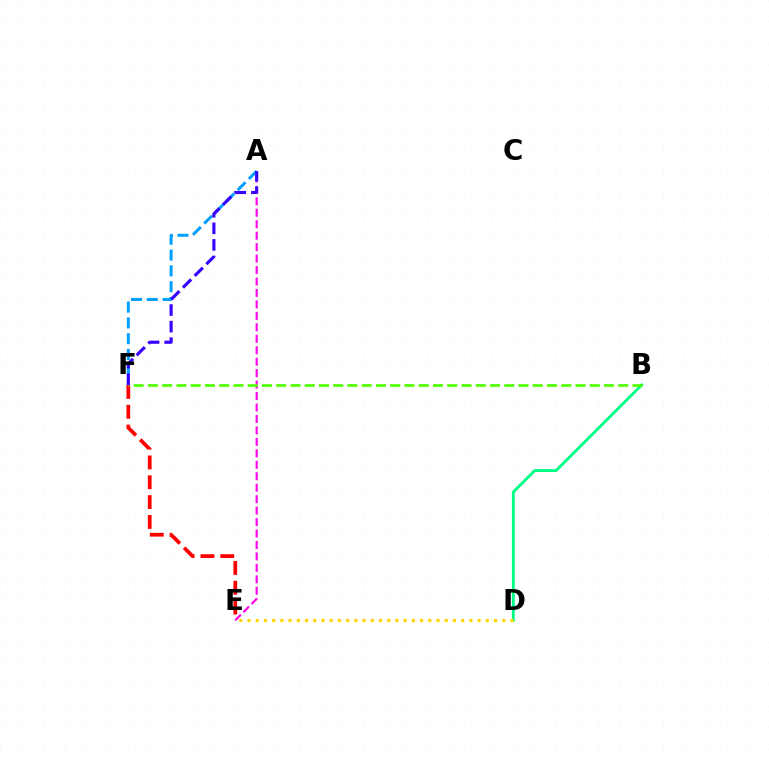{('E', 'F'): [{'color': '#ff0000', 'line_style': 'dashed', 'thickness': 2.7}], ('A', 'F'): [{'color': '#009eff', 'line_style': 'dashed', 'thickness': 2.15}, {'color': '#3700ff', 'line_style': 'dashed', 'thickness': 2.25}], ('B', 'D'): [{'color': '#00ff86', 'line_style': 'solid', 'thickness': 2.1}], ('A', 'E'): [{'color': '#ff00ed', 'line_style': 'dashed', 'thickness': 1.56}], ('B', 'F'): [{'color': '#4fff00', 'line_style': 'dashed', 'thickness': 1.94}], ('D', 'E'): [{'color': '#ffd500', 'line_style': 'dotted', 'thickness': 2.23}]}